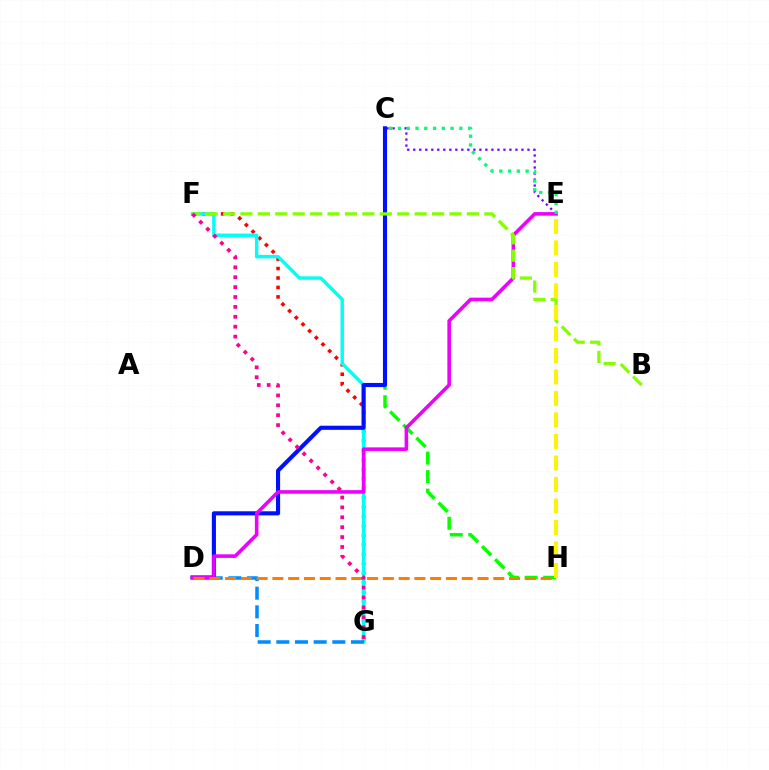{('F', 'G'): [{'color': '#ff0000', 'line_style': 'dotted', 'thickness': 2.57}, {'color': '#00fff6', 'line_style': 'solid', 'thickness': 2.48}, {'color': '#ff0094', 'line_style': 'dotted', 'thickness': 2.69}], ('C', 'H'): [{'color': '#08ff00', 'line_style': 'dashed', 'thickness': 2.52}], ('D', 'G'): [{'color': '#008cff', 'line_style': 'dashed', 'thickness': 2.54}], ('C', 'E'): [{'color': '#7200ff', 'line_style': 'dotted', 'thickness': 1.63}, {'color': '#00ff74', 'line_style': 'dotted', 'thickness': 2.38}], ('C', 'D'): [{'color': '#0010ff', 'line_style': 'solid', 'thickness': 2.96}], ('D', 'E'): [{'color': '#ee00ff', 'line_style': 'solid', 'thickness': 2.58}], ('D', 'H'): [{'color': '#ff7c00', 'line_style': 'dashed', 'thickness': 2.14}], ('B', 'F'): [{'color': '#84ff00', 'line_style': 'dashed', 'thickness': 2.37}], ('E', 'H'): [{'color': '#fcf500', 'line_style': 'dashed', 'thickness': 2.92}]}